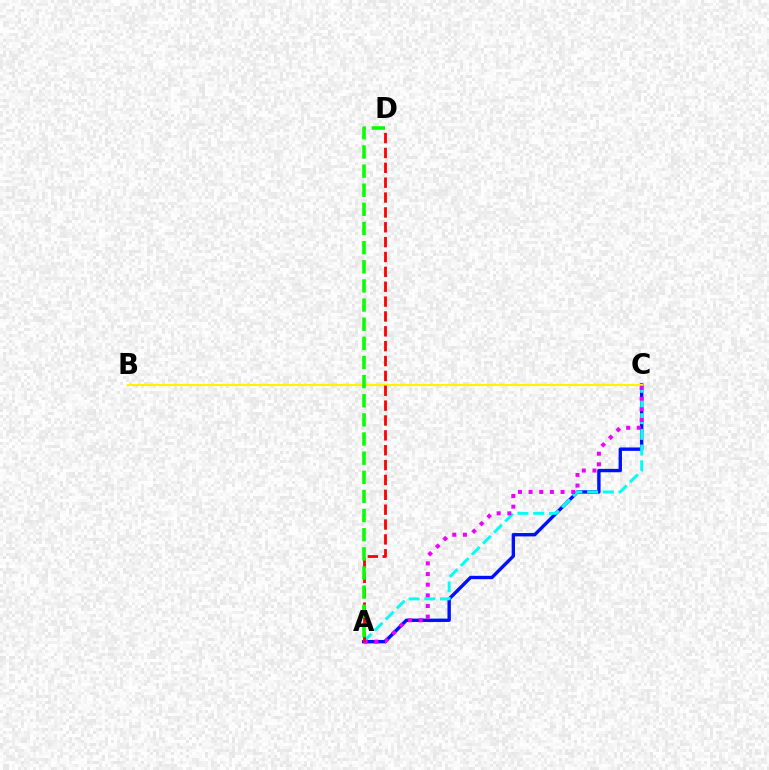{('A', 'C'): [{'color': '#0010ff', 'line_style': 'solid', 'thickness': 2.44}, {'color': '#00fff6', 'line_style': 'dashed', 'thickness': 2.13}, {'color': '#ee00ff', 'line_style': 'dotted', 'thickness': 2.9}], ('B', 'C'): [{'color': '#fcf500', 'line_style': 'solid', 'thickness': 1.52}], ('A', 'D'): [{'color': '#ff0000', 'line_style': 'dashed', 'thickness': 2.02}, {'color': '#08ff00', 'line_style': 'dashed', 'thickness': 2.6}]}